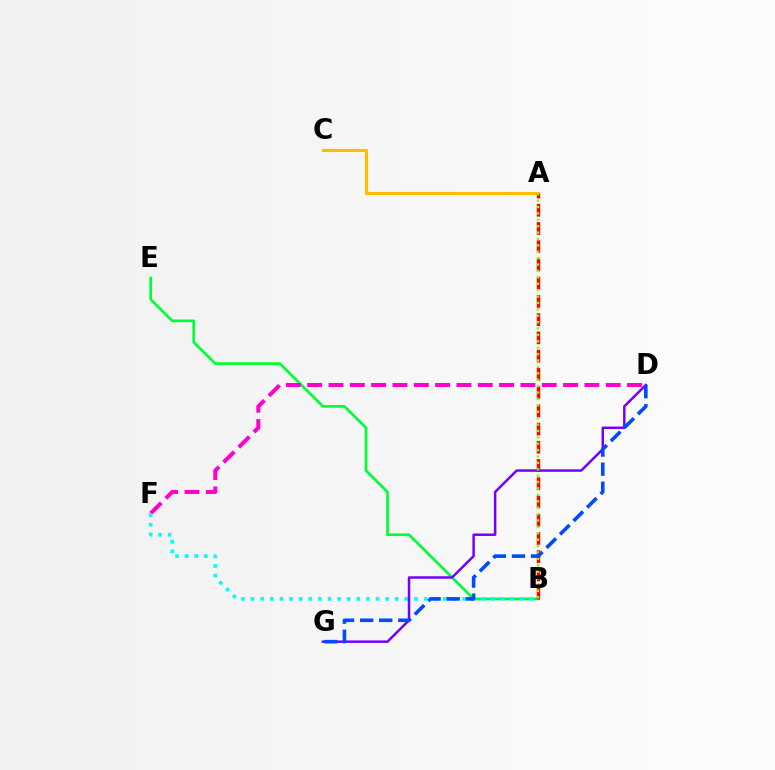{('B', 'E'): [{'color': '#00ff39', 'line_style': 'solid', 'thickness': 1.95}], ('A', 'C'): [{'color': '#ffbd00', 'line_style': 'solid', 'thickness': 2.25}], ('A', 'B'): [{'color': '#ff0000', 'line_style': 'dashed', 'thickness': 2.48}, {'color': '#84ff00', 'line_style': 'dotted', 'thickness': 1.74}], ('D', 'F'): [{'color': '#ff00cf', 'line_style': 'dashed', 'thickness': 2.9}], ('B', 'F'): [{'color': '#00fff6', 'line_style': 'dotted', 'thickness': 2.61}], ('D', 'G'): [{'color': '#7200ff', 'line_style': 'solid', 'thickness': 1.79}, {'color': '#004bff', 'line_style': 'dashed', 'thickness': 2.59}]}